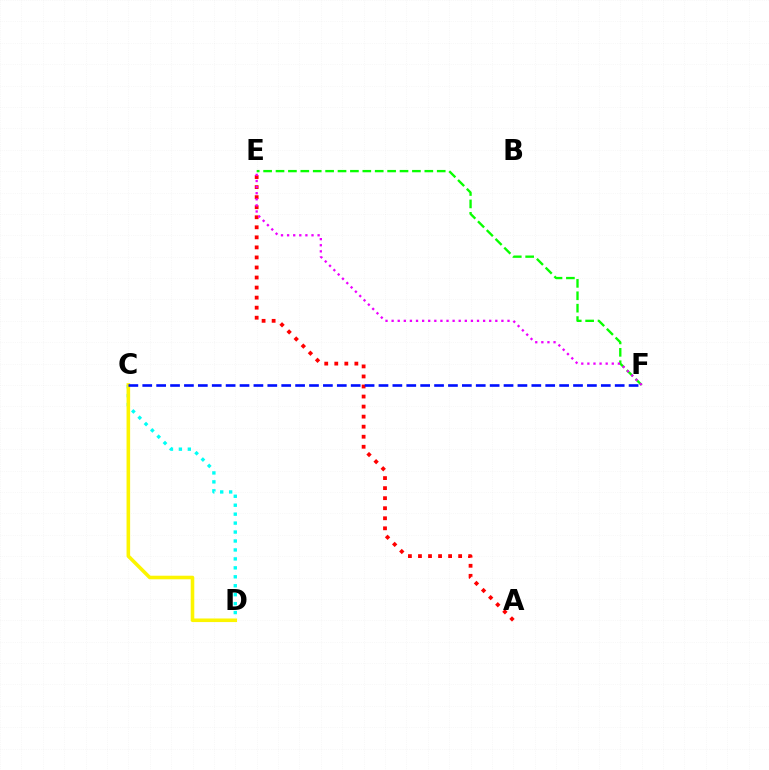{('E', 'F'): [{'color': '#08ff00', 'line_style': 'dashed', 'thickness': 1.68}, {'color': '#ee00ff', 'line_style': 'dotted', 'thickness': 1.66}], ('A', 'E'): [{'color': '#ff0000', 'line_style': 'dotted', 'thickness': 2.73}], ('C', 'D'): [{'color': '#00fff6', 'line_style': 'dotted', 'thickness': 2.43}, {'color': '#fcf500', 'line_style': 'solid', 'thickness': 2.58}], ('C', 'F'): [{'color': '#0010ff', 'line_style': 'dashed', 'thickness': 1.89}]}